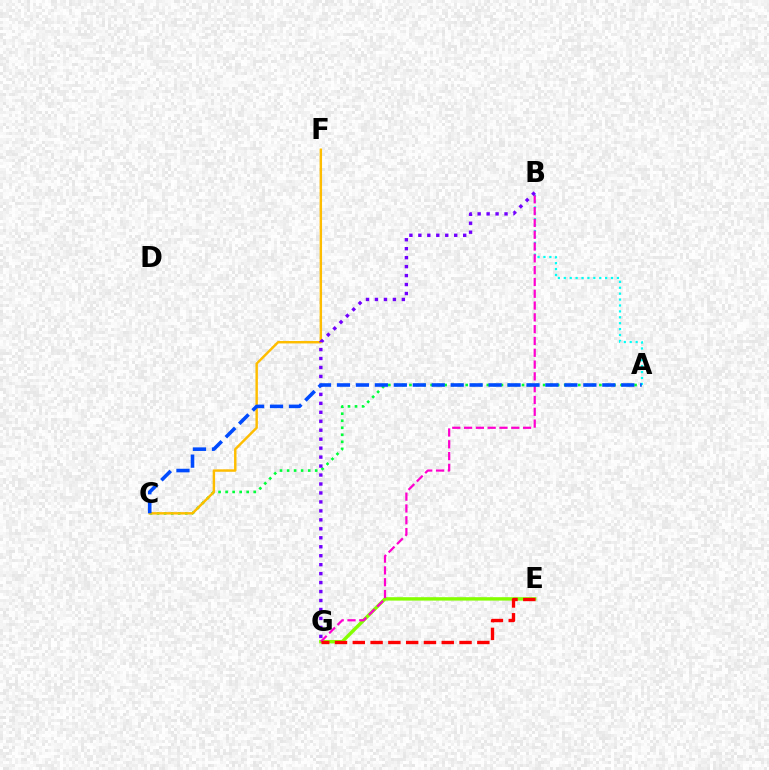{('A', 'C'): [{'color': '#00ff39', 'line_style': 'dotted', 'thickness': 1.91}, {'color': '#004bff', 'line_style': 'dashed', 'thickness': 2.57}], ('E', 'G'): [{'color': '#84ff00', 'line_style': 'solid', 'thickness': 2.45}, {'color': '#ff0000', 'line_style': 'dashed', 'thickness': 2.42}], ('C', 'F'): [{'color': '#ffbd00', 'line_style': 'solid', 'thickness': 1.75}], ('A', 'B'): [{'color': '#00fff6', 'line_style': 'dotted', 'thickness': 1.6}], ('B', 'G'): [{'color': '#ff00cf', 'line_style': 'dashed', 'thickness': 1.6}, {'color': '#7200ff', 'line_style': 'dotted', 'thickness': 2.44}]}